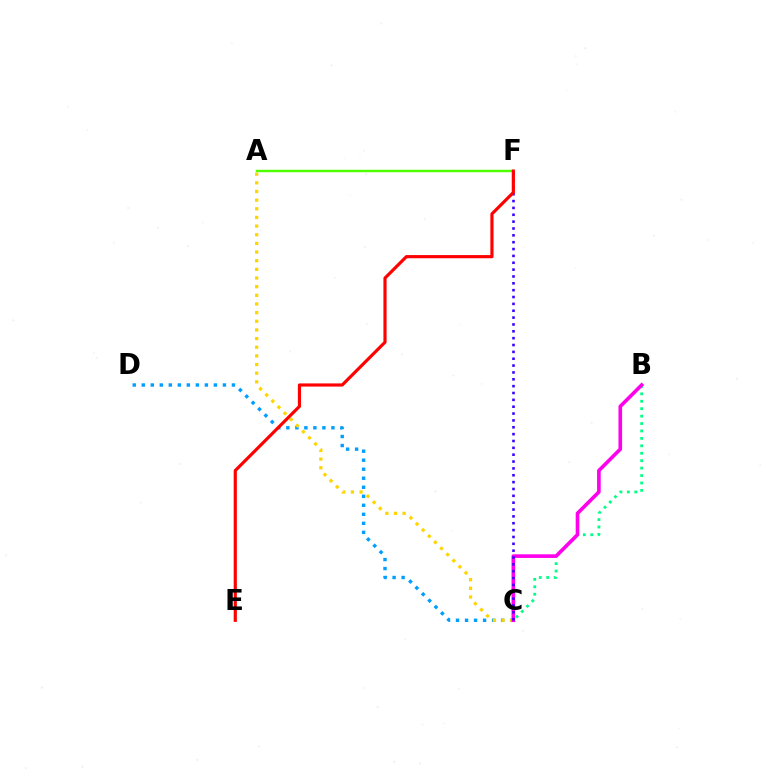{('C', 'D'): [{'color': '#009eff', 'line_style': 'dotted', 'thickness': 2.45}], ('B', 'C'): [{'color': '#00ff86', 'line_style': 'dotted', 'thickness': 2.02}, {'color': '#ff00ed', 'line_style': 'solid', 'thickness': 2.61}], ('A', 'F'): [{'color': '#4fff00', 'line_style': 'solid', 'thickness': 1.75}], ('A', 'C'): [{'color': '#ffd500', 'line_style': 'dotted', 'thickness': 2.35}], ('C', 'F'): [{'color': '#3700ff', 'line_style': 'dotted', 'thickness': 1.86}], ('E', 'F'): [{'color': '#ff0000', 'line_style': 'solid', 'thickness': 2.28}]}